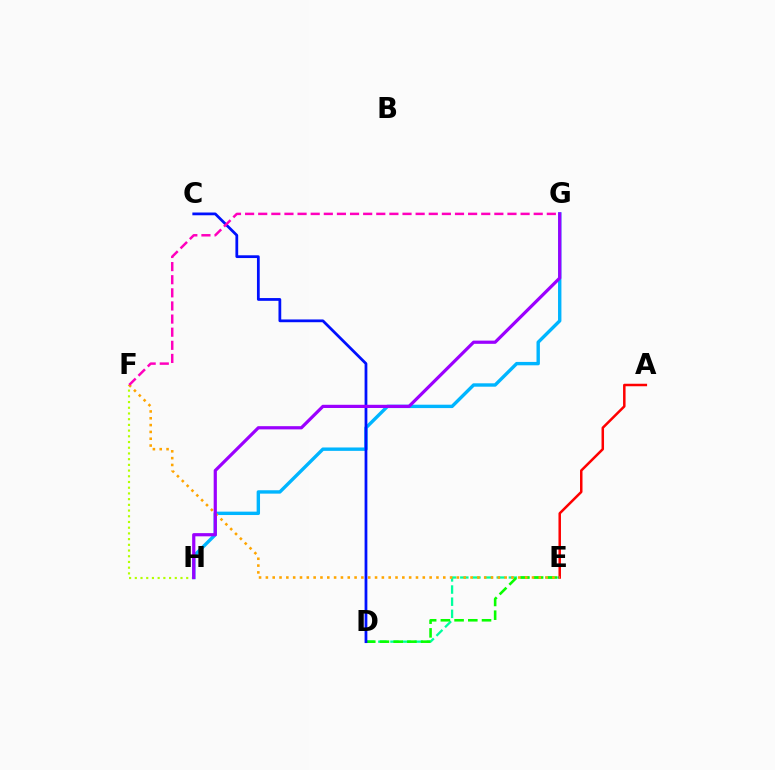{('F', 'H'): [{'color': '#b3ff00', 'line_style': 'dotted', 'thickness': 1.55}], ('D', 'E'): [{'color': '#00ff9d', 'line_style': 'dashed', 'thickness': 1.65}, {'color': '#08ff00', 'line_style': 'dashed', 'thickness': 1.86}], ('A', 'E'): [{'color': '#ff0000', 'line_style': 'solid', 'thickness': 1.8}], ('G', 'H'): [{'color': '#00b5ff', 'line_style': 'solid', 'thickness': 2.44}, {'color': '#9b00ff', 'line_style': 'solid', 'thickness': 2.31}], ('E', 'F'): [{'color': '#ffa500', 'line_style': 'dotted', 'thickness': 1.85}], ('C', 'D'): [{'color': '#0010ff', 'line_style': 'solid', 'thickness': 1.99}], ('F', 'G'): [{'color': '#ff00bd', 'line_style': 'dashed', 'thickness': 1.78}]}